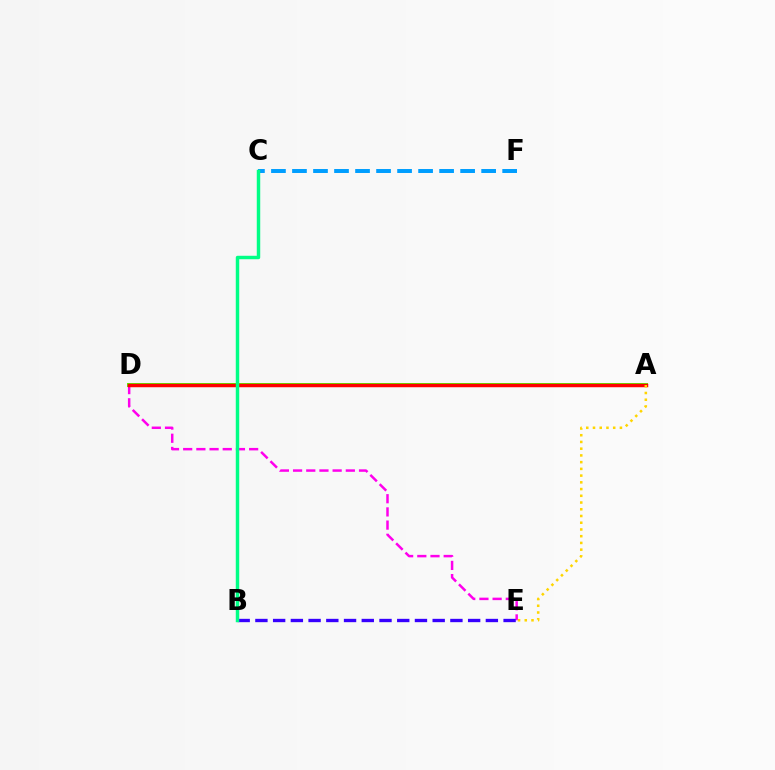{('A', 'D'): [{'color': '#4fff00', 'line_style': 'solid', 'thickness': 2.86}, {'color': '#ff0000', 'line_style': 'solid', 'thickness': 2.5}], ('C', 'F'): [{'color': '#009eff', 'line_style': 'dashed', 'thickness': 2.86}], ('D', 'E'): [{'color': '#ff00ed', 'line_style': 'dashed', 'thickness': 1.79}], ('B', 'E'): [{'color': '#3700ff', 'line_style': 'dashed', 'thickness': 2.41}], ('A', 'E'): [{'color': '#ffd500', 'line_style': 'dotted', 'thickness': 1.83}], ('B', 'C'): [{'color': '#00ff86', 'line_style': 'solid', 'thickness': 2.48}]}